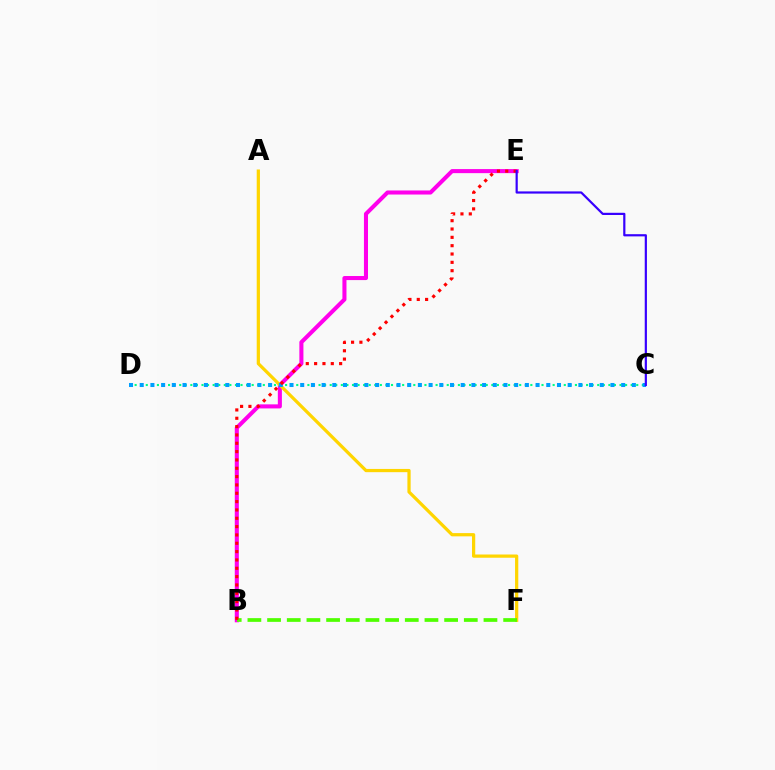{('C', 'D'): [{'color': '#00ff86', 'line_style': 'dotted', 'thickness': 1.51}, {'color': '#009eff', 'line_style': 'dotted', 'thickness': 2.91}], ('B', 'E'): [{'color': '#ff00ed', 'line_style': 'solid', 'thickness': 2.92}, {'color': '#ff0000', 'line_style': 'dotted', 'thickness': 2.26}], ('A', 'F'): [{'color': '#ffd500', 'line_style': 'solid', 'thickness': 2.33}], ('B', 'F'): [{'color': '#4fff00', 'line_style': 'dashed', 'thickness': 2.67}], ('C', 'E'): [{'color': '#3700ff', 'line_style': 'solid', 'thickness': 1.58}]}